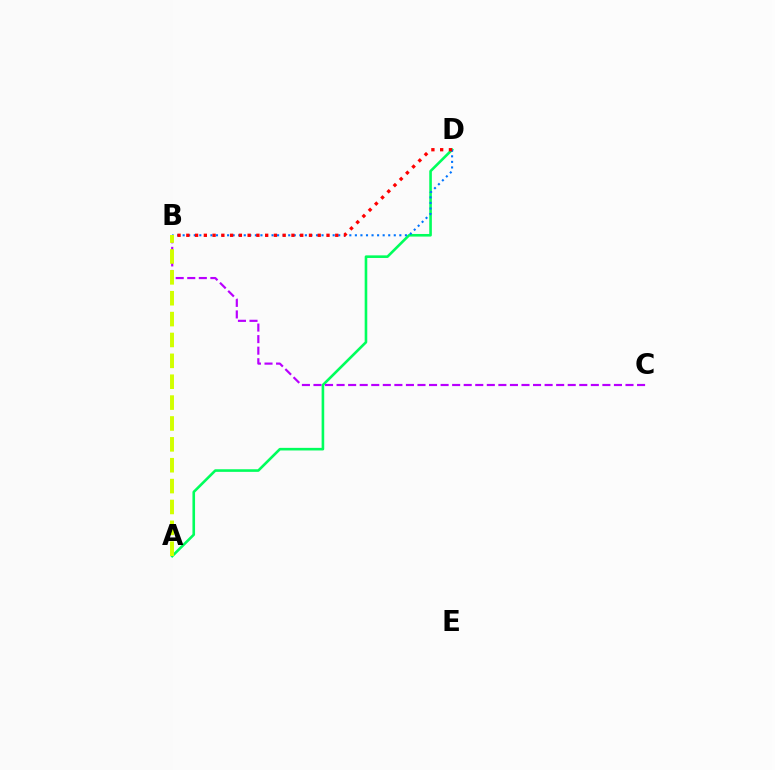{('A', 'D'): [{'color': '#00ff5c', 'line_style': 'solid', 'thickness': 1.88}], ('B', 'C'): [{'color': '#b900ff', 'line_style': 'dashed', 'thickness': 1.57}], ('B', 'D'): [{'color': '#0074ff', 'line_style': 'dotted', 'thickness': 1.51}, {'color': '#ff0000', 'line_style': 'dotted', 'thickness': 2.38}], ('A', 'B'): [{'color': '#d1ff00', 'line_style': 'dashed', 'thickness': 2.84}]}